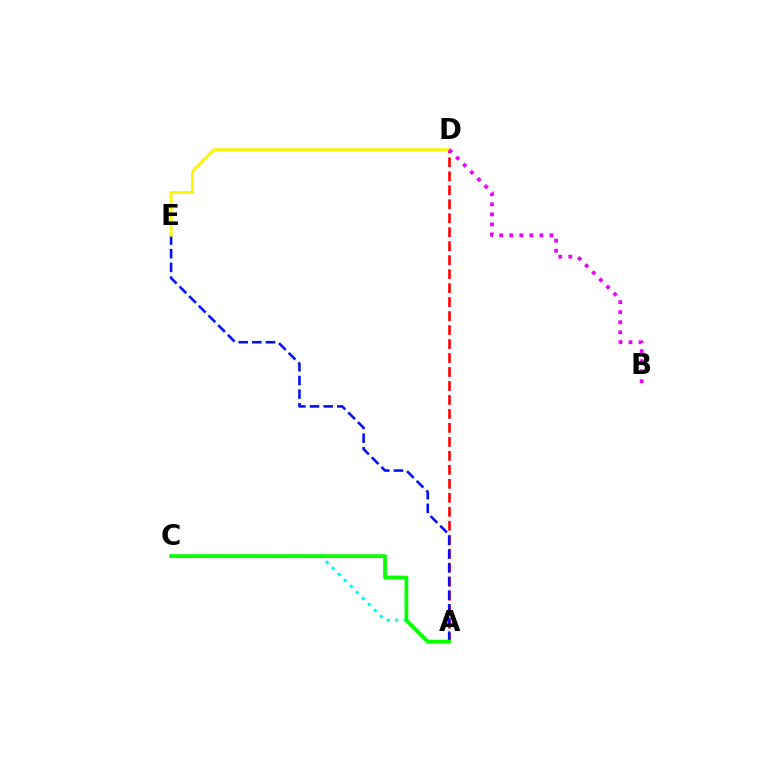{('A', 'C'): [{'color': '#00fff6', 'line_style': 'dotted', 'thickness': 2.32}, {'color': '#08ff00', 'line_style': 'solid', 'thickness': 2.72}], ('A', 'D'): [{'color': '#ff0000', 'line_style': 'dashed', 'thickness': 1.9}], ('A', 'E'): [{'color': '#0010ff', 'line_style': 'dashed', 'thickness': 1.86}], ('D', 'E'): [{'color': '#fcf500', 'line_style': 'solid', 'thickness': 2.06}], ('B', 'D'): [{'color': '#ee00ff', 'line_style': 'dotted', 'thickness': 2.73}]}